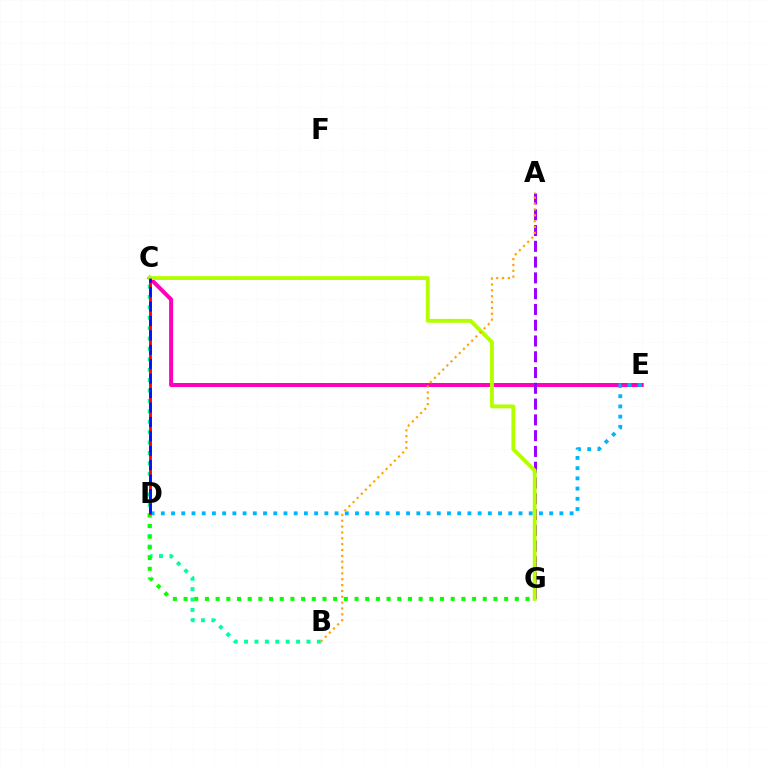{('C', 'E'): [{'color': '#ff00bd', 'line_style': 'solid', 'thickness': 2.88}], ('A', 'G'): [{'color': '#9b00ff', 'line_style': 'dashed', 'thickness': 2.14}], ('B', 'C'): [{'color': '#00ff9d', 'line_style': 'dotted', 'thickness': 2.83}], ('D', 'G'): [{'color': '#08ff00', 'line_style': 'dotted', 'thickness': 2.9}], ('D', 'E'): [{'color': '#00b5ff', 'line_style': 'dotted', 'thickness': 2.78}], ('C', 'D'): [{'color': '#ff0000', 'line_style': 'solid', 'thickness': 2.04}, {'color': '#0010ff', 'line_style': 'dashed', 'thickness': 1.96}], ('C', 'G'): [{'color': '#b3ff00', 'line_style': 'solid', 'thickness': 2.79}], ('A', 'B'): [{'color': '#ffa500', 'line_style': 'dotted', 'thickness': 1.59}]}